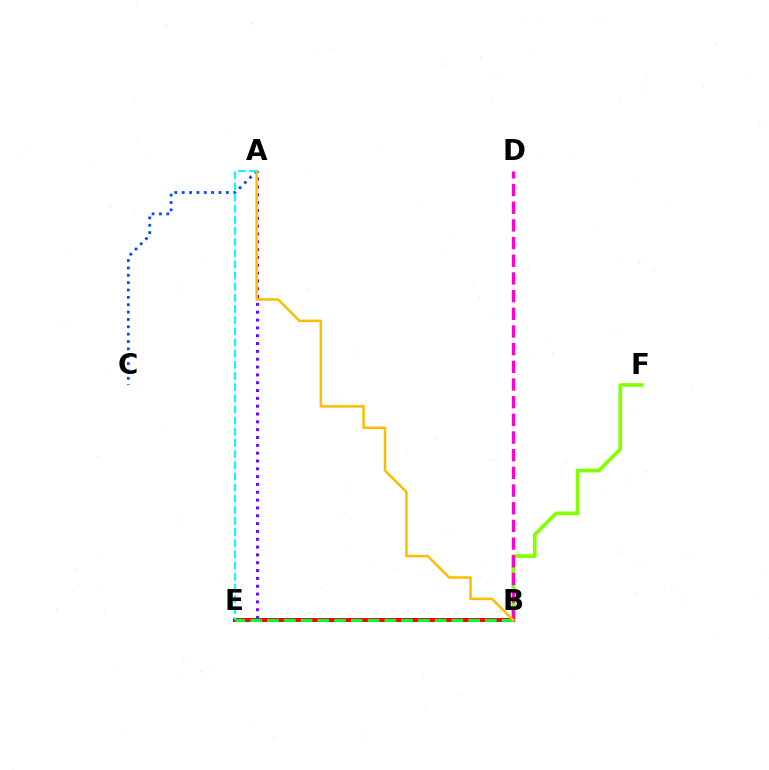{('B', 'F'): [{'color': '#84ff00', 'line_style': 'solid', 'thickness': 2.67}], ('B', 'E'): [{'color': '#ff0000', 'line_style': 'solid', 'thickness': 2.88}, {'color': '#00ff39', 'line_style': 'dashed', 'thickness': 2.28}], ('A', 'C'): [{'color': '#004bff', 'line_style': 'dotted', 'thickness': 2.0}], ('B', 'D'): [{'color': '#ff00cf', 'line_style': 'dashed', 'thickness': 2.4}], ('A', 'E'): [{'color': '#7200ff', 'line_style': 'dotted', 'thickness': 2.13}, {'color': '#00fff6', 'line_style': 'dashed', 'thickness': 1.52}], ('A', 'B'): [{'color': '#ffbd00', 'line_style': 'solid', 'thickness': 1.82}]}